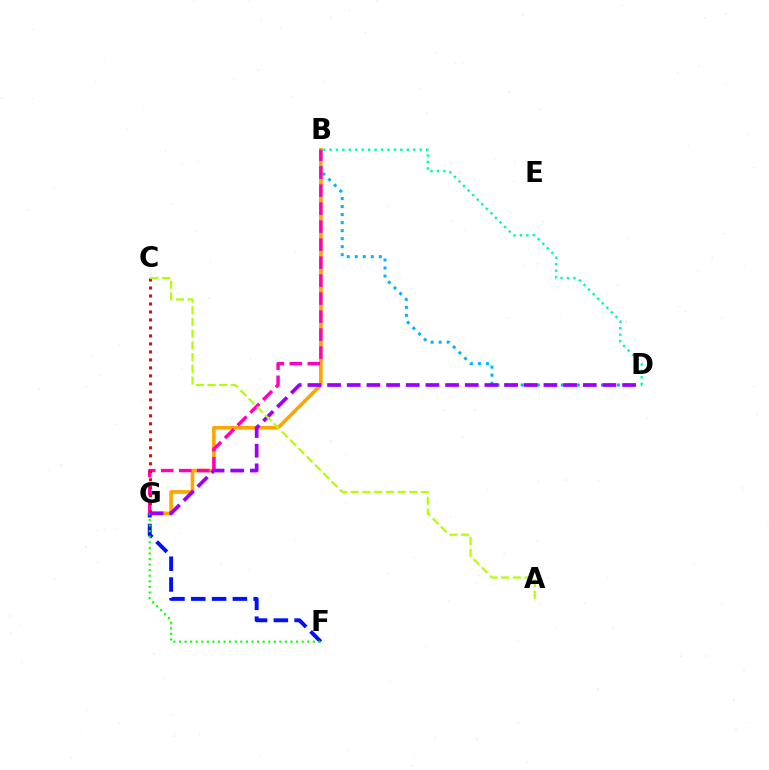{('B', 'G'): [{'color': '#ffa500', 'line_style': 'solid', 'thickness': 2.62}, {'color': '#ff00bd', 'line_style': 'dashed', 'thickness': 2.44}], ('B', 'D'): [{'color': '#00b5ff', 'line_style': 'dotted', 'thickness': 2.18}, {'color': '#00ff9d', 'line_style': 'dotted', 'thickness': 1.75}], ('F', 'G'): [{'color': '#0010ff', 'line_style': 'dashed', 'thickness': 2.82}, {'color': '#08ff00', 'line_style': 'dotted', 'thickness': 1.52}], ('C', 'G'): [{'color': '#ff0000', 'line_style': 'dotted', 'thickness': 2.17}], ('D', 'G'): [{'color': '#9b00ff', 'line_style': 'dashed', 'thickness': 2.67}], ('A', 'C'): [{'color': '#b3ff00', 'line_style': 'dashed', 'thickness': 1.59}]}